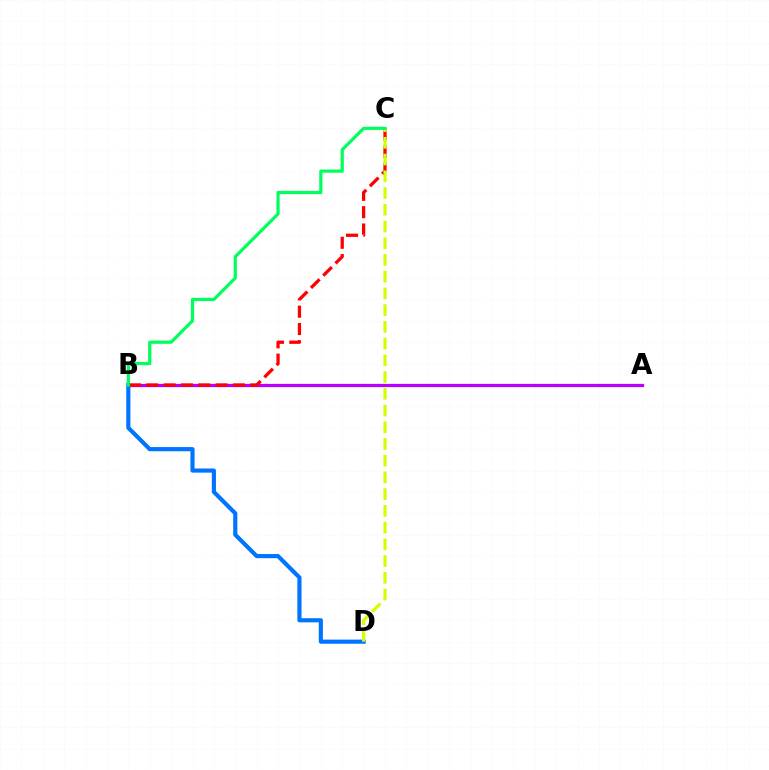{('A', 'B'): [{'color': '#b900ff', 'line_style': 'solid', 'thickness': 2.33}], ('B', 'D'): [{'color': '#0074ff', 'line_style': 'solid', 'thickness': 2.99}], ('B', 'C'): [{'color': '#ff0000', 'line_style': 'dashed', 'thickness': 2.35}, {'color': '#00ff5c', 'line_style': 'solid', 'thickness': 2.3}], ('C', 'D'): [{'color': '#d1ff00', 'line_style': 'dashed', 'thickness': 2.27}]}